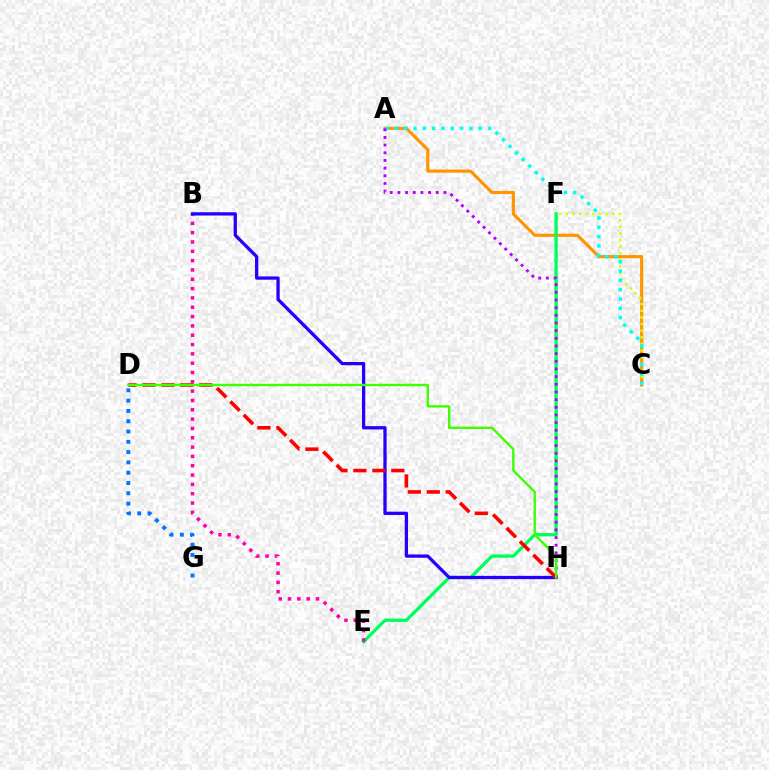{('A', 'C'): [{'color': '#ff9400', 'line_style': 'solid', 'thickness': 2.27}, {'color': '#00fff6', 'line_style': 'dotted', 'thickness': 2.53}], ('E', 'F'): [{'color': '#00ff5c', 'line_style': 'solid', 'thickness': 2.39}], ('C', 'F'): [{'color': '#d1ff00', 'line_style': 'dotted', 'thickness': 1.8}], ('D', 'G'): [{'color': '#0074ff', 'line_style': 'dotted', 'thickness': 2.8}], ('B', 'E'): [{'color': '#ff00ac', 'line_style': 'dotted', 'thickness': 2.53}], ('A', 'H'): [{'color': '#b900ff', 'line_style': 'dotted', 'thickness': 2.08}], ('B', 'H'): [{'color': '#2500ff', 'line_style': 'solid', 'thickness': 2.36}], ('D', 'H'): [{'color': '#ff0000', 'line_style': 'dashed', 'thickness': 2.57}, {'color': '#3dff00', 'line_style': 'solid', 'thickness': 1.7}]}